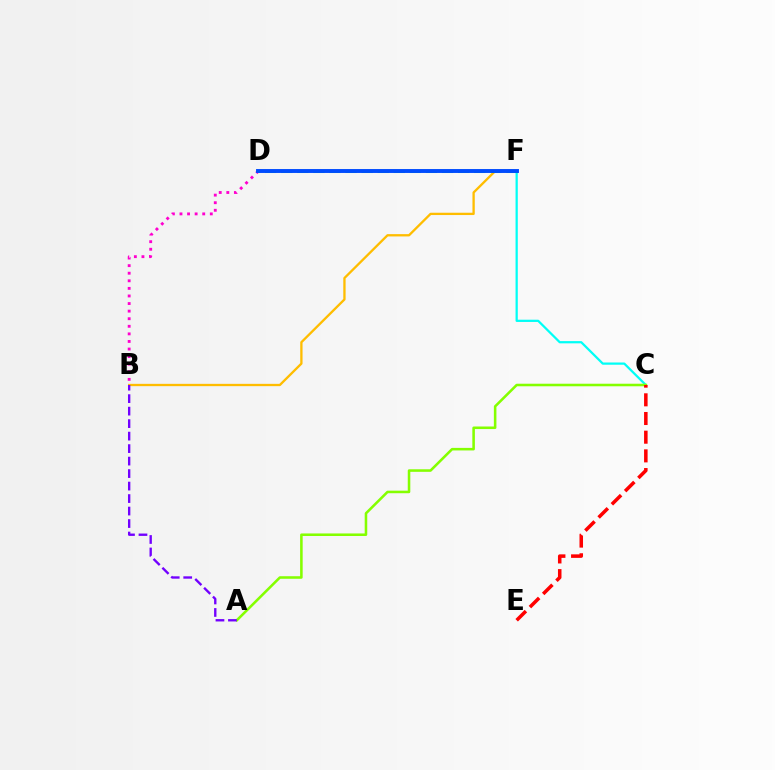{('C', 'F'): [{'color': '#00fff6', 'line_style': 'solid', 'thickness': 1.61}], ('A', 'C'): [{'color': '#84ff00', 'line_style': 'solid', 'thickness': 1.84}], ('B', 'F'): [{'color': '#ffbd00', 'line_style': 'solid', 'thickness': 1.66}], ('B', 'D'): [{'color': '#ff00cf', 'line_style': 'dotted', 'thickness': 2.06}], ('C', 'E'): [{'color': '#ff0000', 'line_style': 'dashed', 'thickness': 2.54}], ('D', 'F'): [{'color': '#00ff39', 'line_style': 'dashed', 'thickness': 2.18}, {'color': '#004bff', 'line_style': 'solid', 'thickness': 2.81}], ('A', 'B'): [{'color': '#7200ff', 'line_style': 'dashed', 'thickness': 1.7}]}